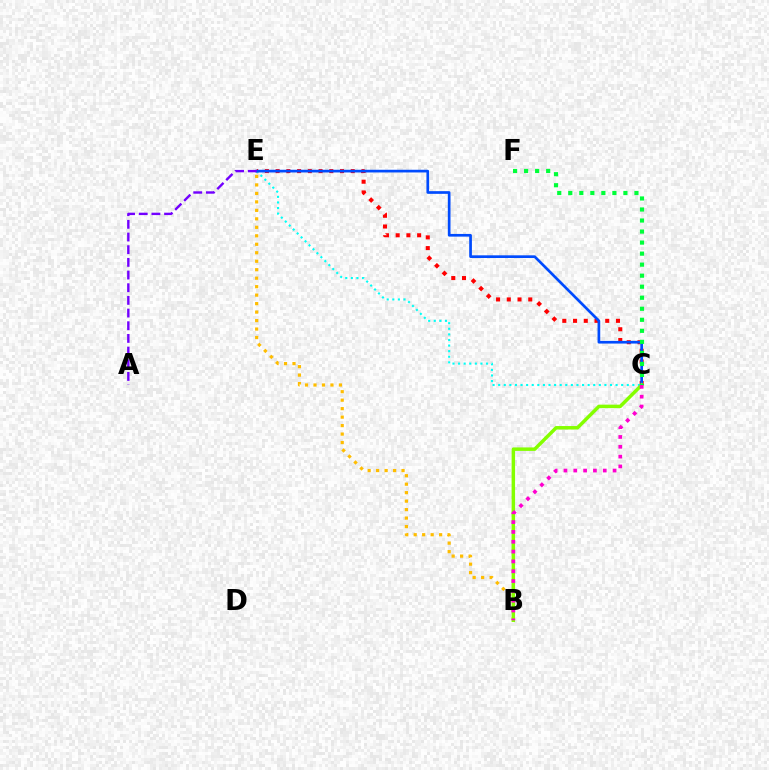{('B', 'E'): [{'color': '#ffbd00', 'line_style': 'dotted', 'thickness': 2.3}], ('C', 'E'): [{'color': '#ff0000', 'line_style': 'dotted', 'thickness': 2.92}, {'color': '#00fff6', 'line_style': 'dotted', 'thickness': 1.52}, {'color': '#004bff', 'line_style': 'solid', 'thickness': 1.94}], ('B', 'C'): [{'color': '#84ff00', 'line_style': 'solid', 'thickness': 2.5}, {'color': '#ff00cf', 'line_style': 'dotted', 'thickness': 2.67}], ('C', 'F'): [{'color': '#00ff39', 'line_style': 'dotted', 'thickness': 3.0}], ('A', 'E'): [{'color': '#7200ff', 'line_style': 'dashed', 'thickness': 1.72}]}